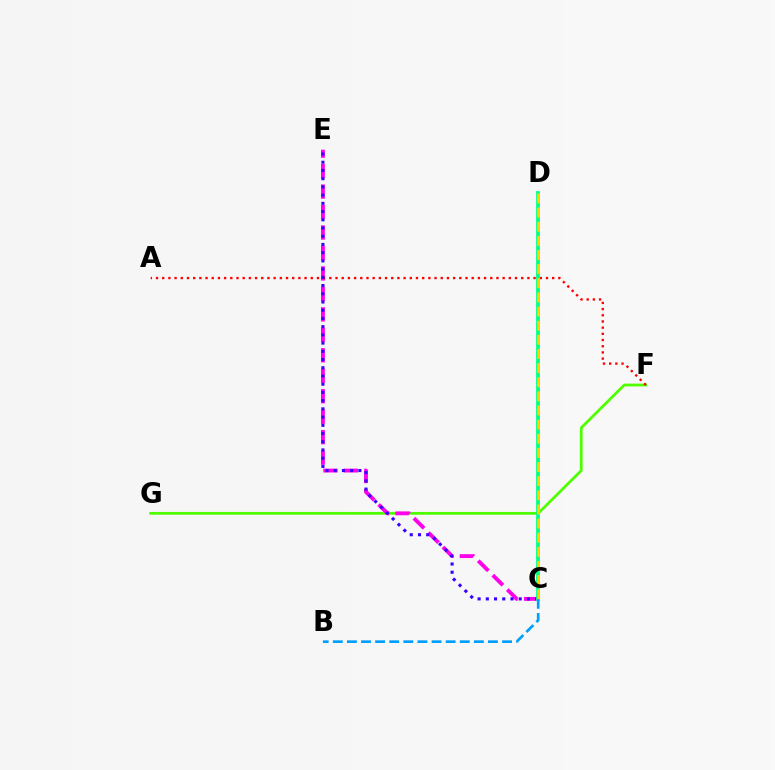{('F', 'G'): [{'color': '#4fff00', 'line_style': 'solid', 'thickness': 1.98}], ('C', 'E'): [{'color': '#ff00ed', 'line_style': 'dashed', 'thickness': 2.78}, {'color': '#3700ff', 'line_style': 'dotted', 'thickness': 2.23}], ('A', 'F'): [{'color': '#ff0000', 'line_style': 'dotted', 'thickness': 1.68}], ('C', 'D'): [{'color': '#00ff86', 'line_style': 'solid', 'thickness': 2.72}, {'color': '#ffd500', 'line_style': 'dashed', 'thickness': 1.92}], ('B', 'C'): [{'color': '#009eff', 'line_style': 'dashed', 'thickness': 1.92}]}